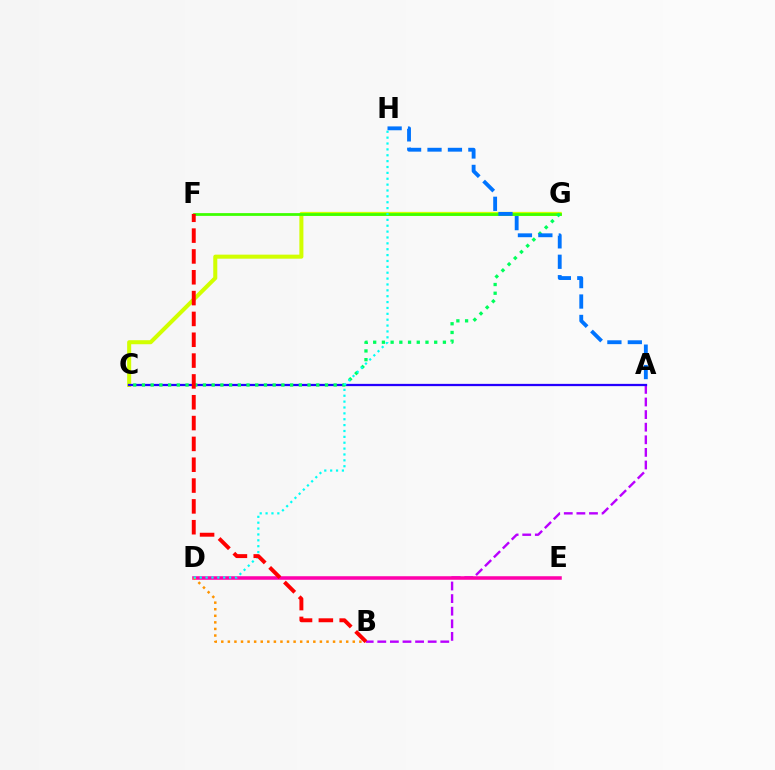{('A', 'B'): [{'color': '#b900ff', 'line_style': 'dashed', 'thickness': 1.71}], ('C', 'G'): [{'color': '#d1ff00', 'line_style': 'solid', 'thickness': 2.9}, {'color': '#00ff5c', 'line_style': 'dotted', 'thickness': 2.37}], ('D', 'E'): [{'color': '#ff00ac', 'line_style': 'solid', 'thickness': 2.54}], ('A', 'C'): [{'color': '#2500ff', 'line_style': 'solid', 'thickness': 1.63}], ('B', 'D'): [{'color': '#ff9400', 'line_style': 'dotted', 'thickness': 1.79}], ('F', 'G'): [{'color': '#3dff00', 'line_style': 'solid', 'thickness': 1.99}], ('D', 'H'): [{'color': '#00fff6', 'line_style': 'dotted', 'thickness': 1.6}], ('B', 'F'): [{'color': '#ff0000', 'line_style': 'dashed', 'thickness': 2.83}], ('A', 'H'): [{'color': '#0074ff', 'line_style': 'dashed', 'thickness': 2.77}]}